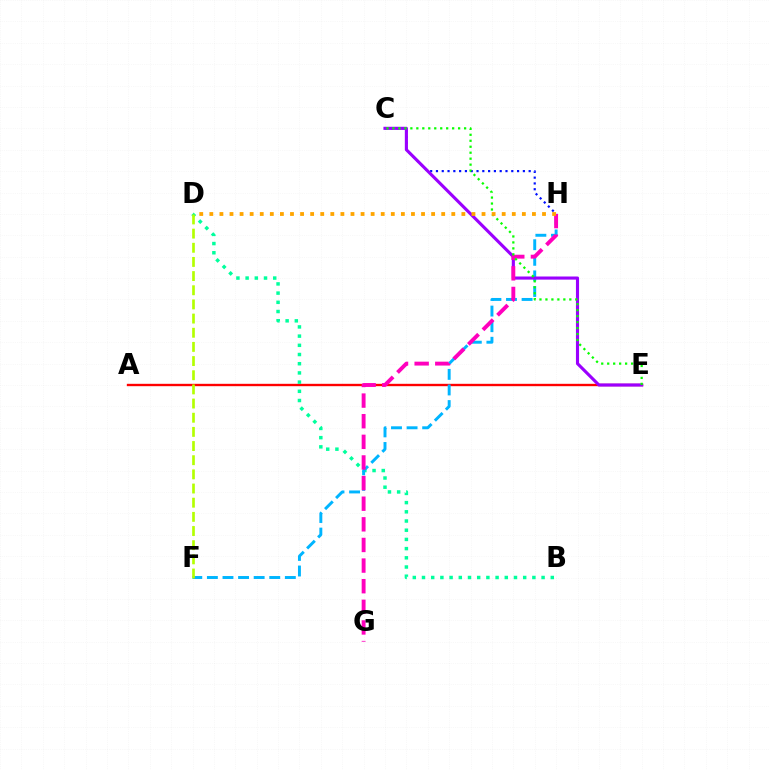{('A', 'E'): [{'color': '#ff0000', 'line_style': 'solid', 'thickness': 1.71}], ('B', 'D'): [{'color': '#00ff9d', 'line_style': 'dotted', 'thickness': 2.5}], ('F', 'H'): [{'color': '#00b5ff', 'line_style': 'dashed', 'thickness': 2.12}], ('C', 'H'): [{'color': '#0010ff', 'line_style': 'dotted', 'thickness': 1.57}], ('C', 'E'): [{'color': '#9b00ff', 'line_style': 'solid', 'thickness': 2.24}, {'color': '#08ff00', 'line_style': 'dotted', 'thickness': 1.62}], ('G', 'H'): [{'color': '#ff00bd', 'line_style': 'dashed', 'thickness': 2.8}], ('D', 'H'): [{'color': '#ffa500', 'line_style': 'dotted', 'thickness': 2.74}], ('D', 'F'): [{'color': '#b3ff00', 'line_style': 'dashed', 'thickness': 1.92}]}